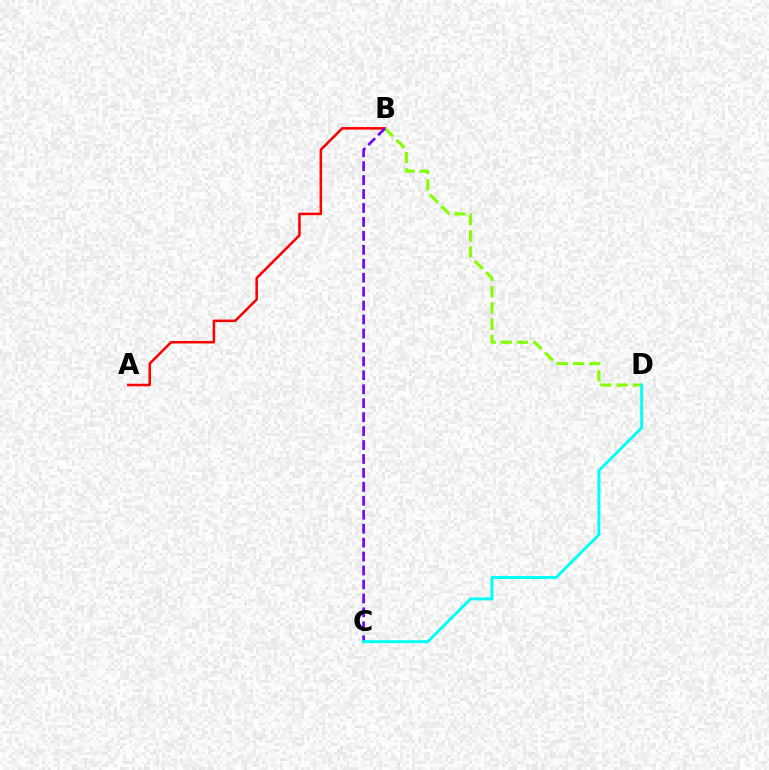{('A', 'B'): [{'color': '#ff0000', 'line_style': 'solid', 'thickness': 1.82}], ('B', 'D'): [{'color': '#84ff00', 'line_style': 'dashed', 'thickness': 2.2}], ('B', 'C'): [{'color': '#7200ff', 'line_style': 'dashed', 'thickness': 1.89}], ('C', 'D'): [{'color': '#00fff6', 'line_style': 'solid', 'thickness': 2.12}]}